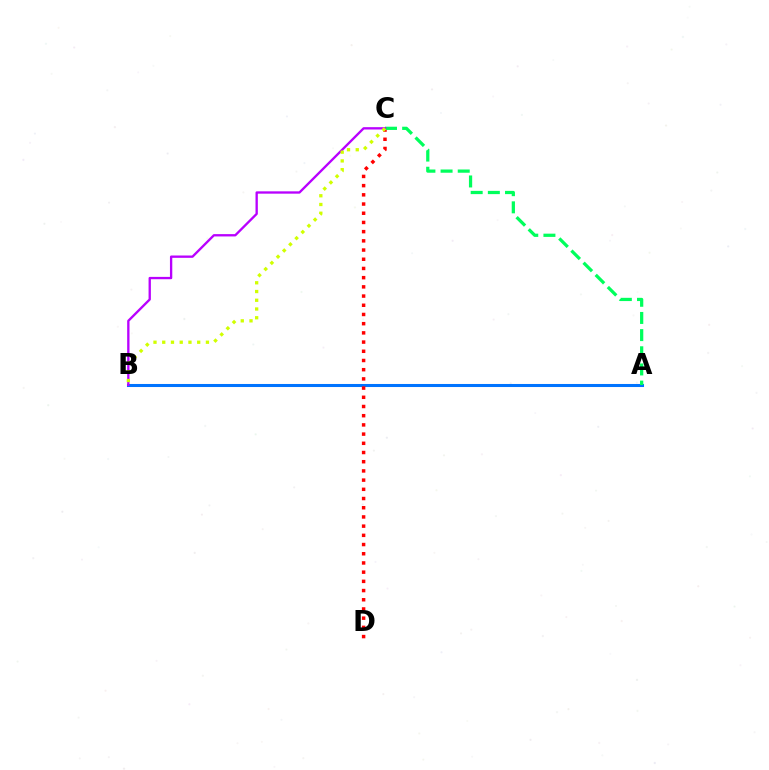{('A', 'B'): [{'color': '#0074ff', 'line_style': 'solid', 'thickness': 2.19}], ('C', 'D'): [{'color': '#ff0000', 'line_style': 'dotted', 'thickness': 2.5}], ('A', 'C'): [{'color': '#00ff5c', 'line_style': 'dashed', 'thickness': 2.33}], ('B', 'C'): [{'color': '#b900ff', 'line_style': 'solid', 'thickness': 1.68}, {'color': '#d1ff00', 'line_style': 'dotted', 'thickness': 2.37}]}